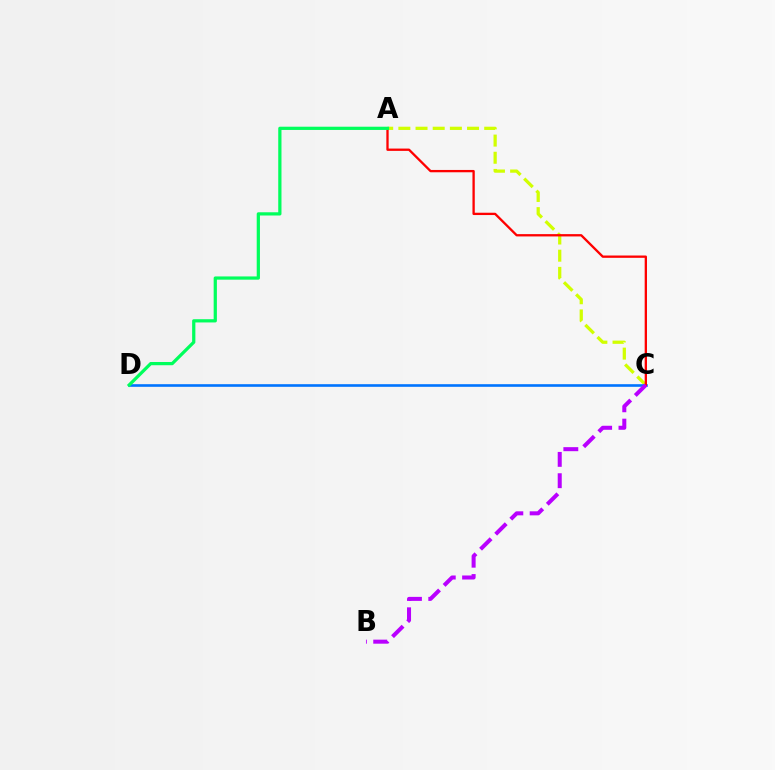{('A', 'C'): [{'color': '#d1ff00', 'line_style': 'dashed', 'thickness': 2.33}, {'color': '#ff0000', 'line_style': 'solid', 'thickness': 1.67}], ('C', 'D'): [{'color': '#0074ff', 'line_style': 'solid', 'thickness': 1.89}], ('A', 'D'): [{'color': '#00ff5c', 'line_style': 'solid', 'thickness': 2.33}], ('B', 'C'): [{'color': '#b900ff', 'line_style': 'dashed', 'thickness': 2.9}]}